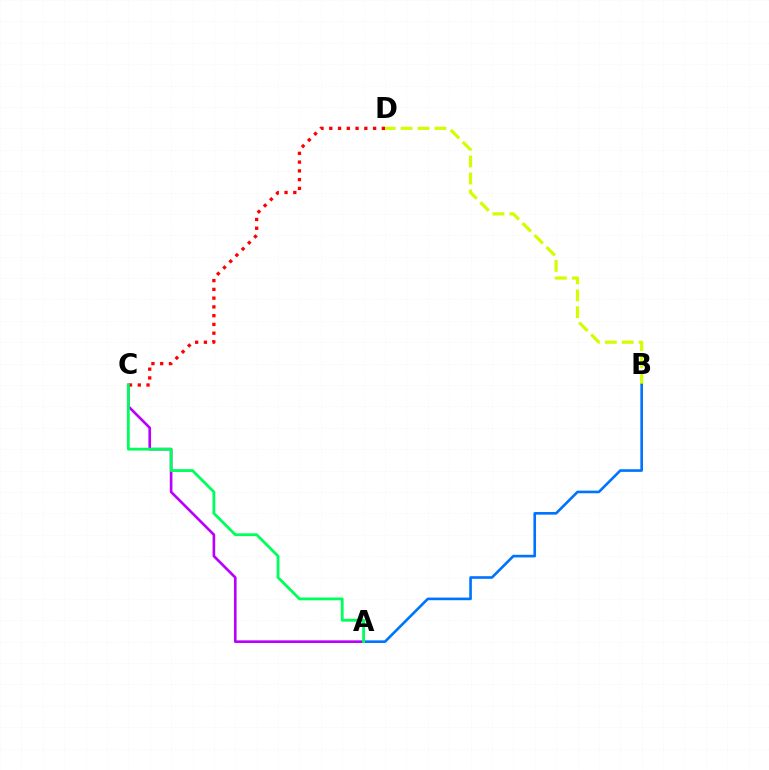{('B', 'D'): [{'color': '#d1ff00', 'line_style': 'dashed', 'thickness': 2.3}], ('A', 'C'): [{'color': '#b900ff', 'line_style': 'solid', 'thickness': 1.9}, {'color': '#00ff5c', 'line_style': 'solid', 'thickness': 2.02}], ('A', 'B'): [{'color': '#0074ff', 'line_style': 'solid', 'thickness': 1.9}], ('C', 'D'): [{'color': '#ff0000', 'line_style': 'dotted', 'thickness': 2.38}]}